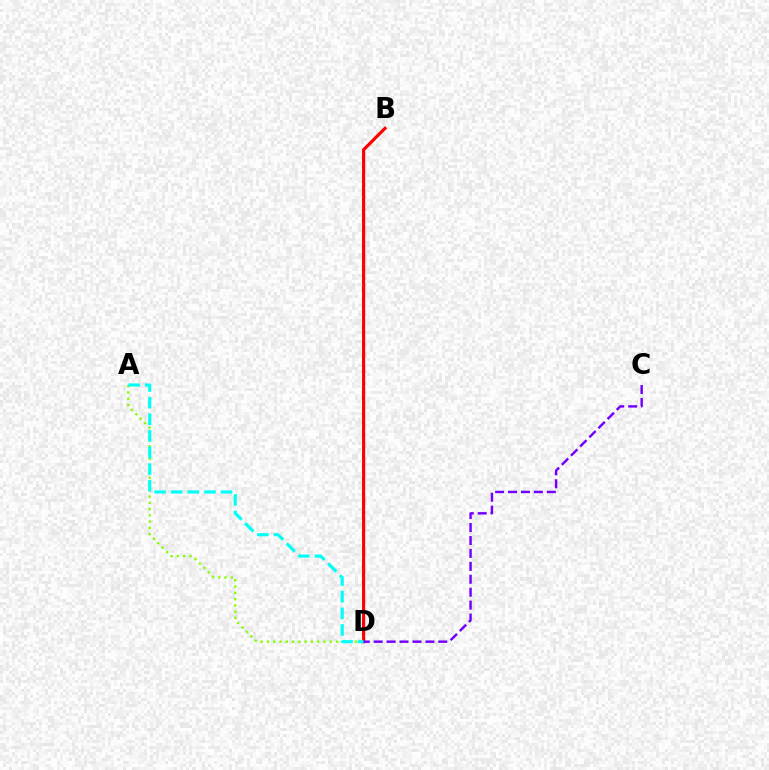{('A', 'D'): [{'color': '#84ff00', 'line_style': 'dotted', 'thickness': 1.7}, {'color': '#00fff6', 'line_style': 'dashed', 'thickness': 2.26}], ('B', 'D'): [{'color': '#ff0000', 'line_style': 'solid', 'thickness': 2.28}], ('C', 'D'): [{'color': '#7200ff', 'line_style': 'dashed', 'thickness': 1.76}]}